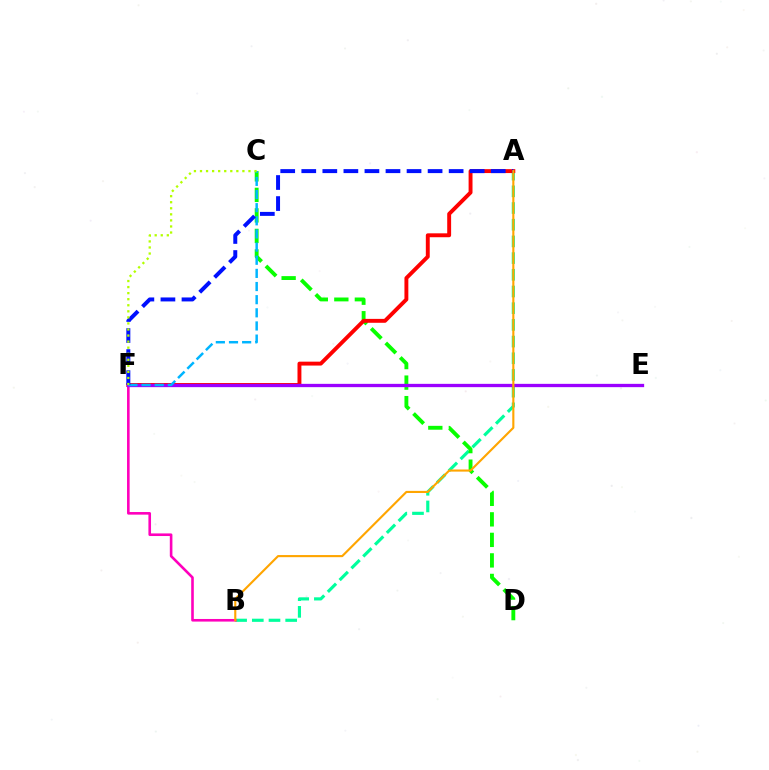{('A', 'B'): [{'color': '#00ff9d', 'line_style': 'dashed', 'thickness': 2.27}, {'color': '#ffa500', 'line_style': 'solid', 'thickness': 1.53}], ('C', 'D'): [{'color': '#08ff00', 'line_style': 'dashed', 'thickness': 2.79}], ('A', 'F'): [{'color': '#ff0000', 'line_style': 'solid', 'thickness': 2.81}, {'color': '#0010ff', 'line_style': 'dashed', 'thickness': 2.86}], ('B', 'F'): [{'color': '#ff00bd', 'line_style': 'solid', 'thickness': 1.88}], ('E', 'F'): [{'color': '#9b00ff', 'line_style': 'solid', 'thickness': 2.38}], ('C', 'F'): [{'color': '#00b5ff', 'line_style': 'dashed', 'thickness': 1.79}, {'color': '#b3ff00', 'line_style': 'dotted', 'thickness': 1.65}]}